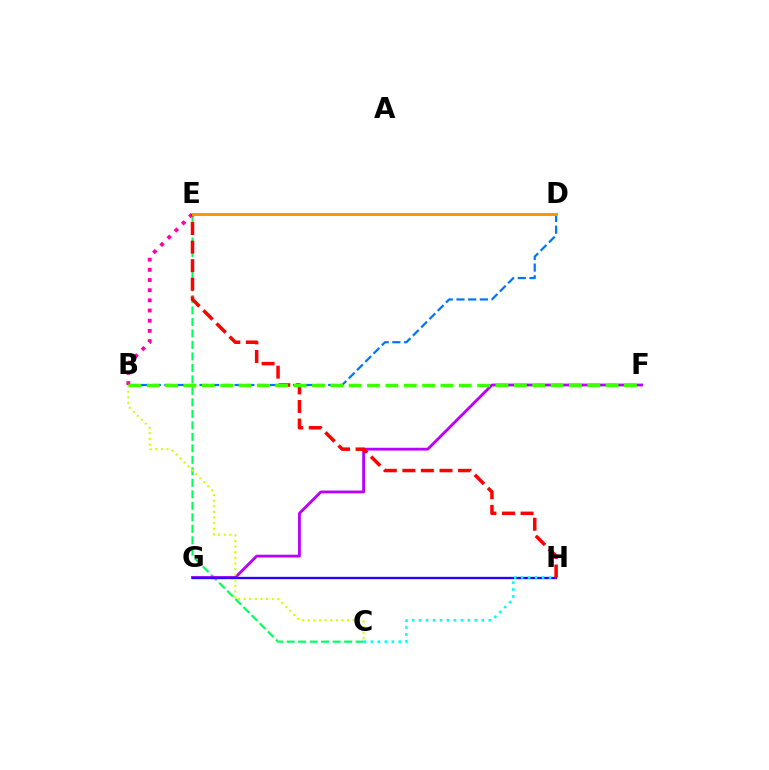{('B', 'D'): [{'color': '#0074ff', 'line_style': 'dashed', 'thickness': 1.59}], ('B', 'E'): [{'color': '#ff00ac', 'line_style': 'dotted', 'thickness': 2.76}], ('C', 'E'): [{'color': '#00ff5c', 'line_style': 'dashed', 'thickness': 1.56}], ('F', 'G'): [{'color': '#b900ff', 'line_style': 'solid', 'thickness': 2.03}], ('G', 'H'): [{'color': '#2500ff', 'line_style': 'solid', 'thickness': 1.68}], ('B', 'C'): [{'color': '#d1ff00', 'line_style': 'dotted', 'thickness': 1.52}], ('C', 'H'): [{'color': '#00fff6', 'line_style': 'dotted', 'thickness': 1.89}], ('E', 'H'): [{'color': '#ff0000', 'line_style': 'dashed', 'thickness': 2.52}], ('D', 'E'): [{'color': '#ff9400', 'line_style': 'solid', 'thickness': 2.13}], ('B', 'F'): [{'color': '#3dff00', 'line_style': 'dashed', 'thickness': 2.49}]}